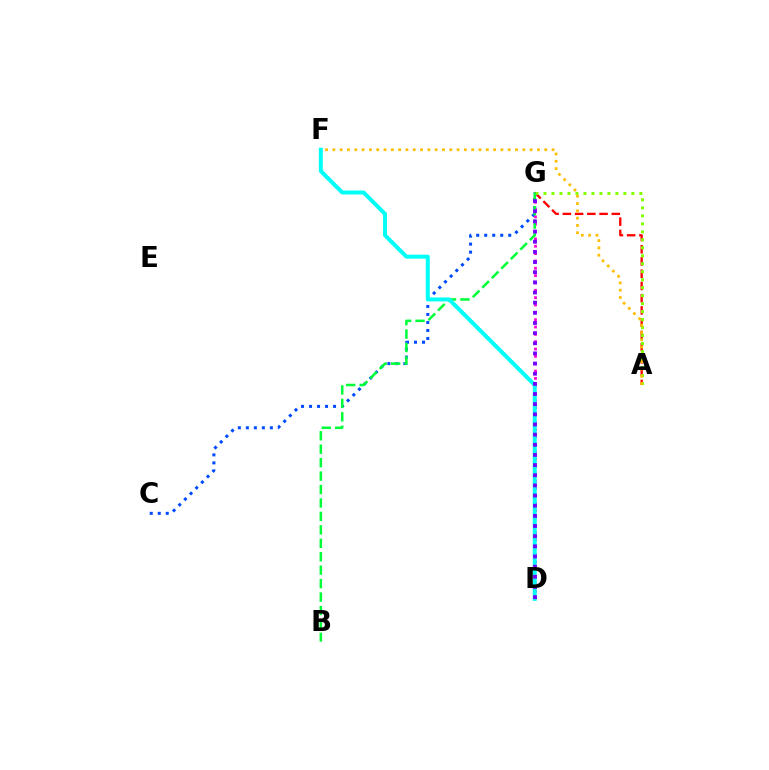{('C', 'G'): [{'color': '#004bff', 'line_style': 'dotted', 'thickness': 2.17}], ('A', 'G'): [{'color': '#ff0000', 'line_style': 'dashed', 'thickness': 1.66}, {'color': '#84ff00', 'line_style': 'dotted', 'thickness': 2.17}], ('D', 'G'): [{'color': '#ff00cf', 'line_style': 'dotted', 'thickness': 1.99}, {'color': '#7200ff', 'line_style': 'dotted', 'thickness': 2.76}], ('B', 'G'): [{'color': '#00ff39', 'line_style': 'dashed', 'thickness': 1.83}], ('D', 'F'): [{'color': '#00fff6', 'line_style': 'solid', 'thickness': 2.85}], ('A', 'F'): [{'color': '#ffbd00', 'line_style': 'dotted', 'thickness': 1.99}]}